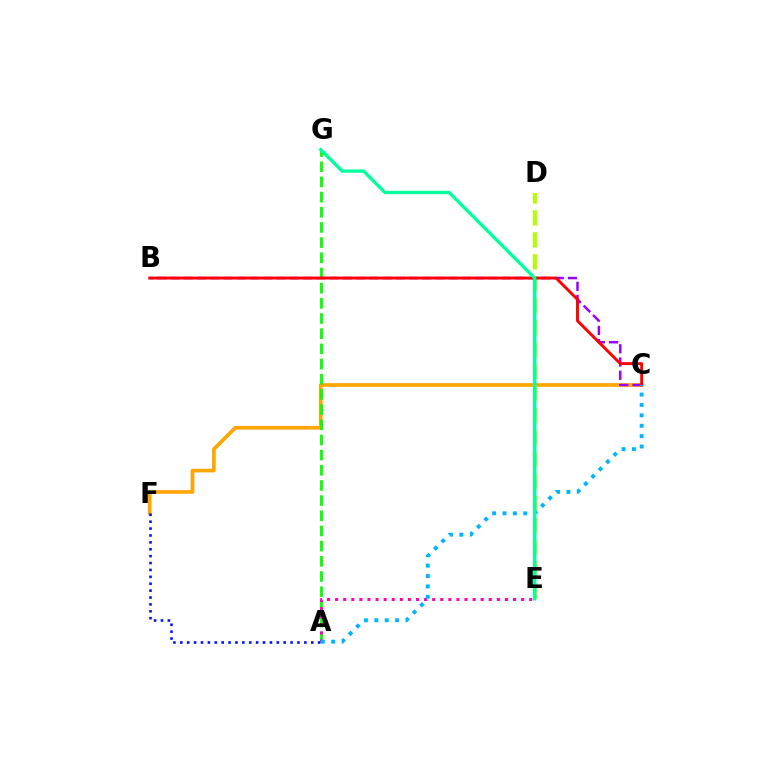{('C', 'F'): [{'color': '#ffa500', 'line_style': 'solid', 'thickness': 2.65}], ('A', 'G'): [{'color': '#08ff00', 'line_style': 'dashed', 'thickness': 2.06}], ('B', 'C'): [{'color': '#9b00ff', 'line_style': 'dashed', 'thickness': 1.8}, {'color': '#ff0000', 'line_style': 'solid', 'thickness': 2.1}], ('D', 'E'): [{'color': '#b3ff00', 'line_style': 'dashed', 'thickness': 2.98}], ('A', 'F'): [{'color': '#0010ff', 'line_style': 'dotted', 'thickness': 1.87}], ('A', 'E'): [{'color': '#ff00bd', 'line_style': 'dotted', 'thickness': 2.2}], ('A', 'C'): [{'color': '#00b5ff', 'line_style': 'dotted', 'thickness': 2.82}], ('E', 'G'): [{'color': '#00ff9d', 'line_style': 'solid', 'thickness': 2.4}]}